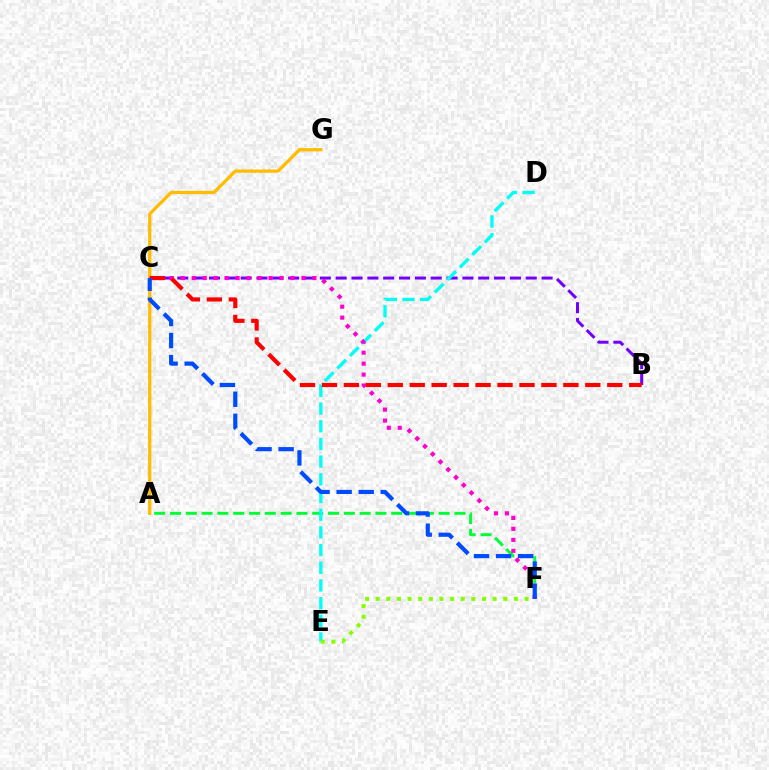{('B', 'C'): [{'color': '#7200ff', 'line_style': 'dashed', 'thickness': 2.15}, {'color': '#ff0000', 'line_style': 'dashed', 'thickness': 2.98}], ('A', 'G'): [{'color': '#ffbd00', 'line_style': 'solid', 'thickness': 2.35}], ('A', 'F'): [{'color': '#00ff39', 'line_style': 'dashed', 'thickness': 2.15}], ('D', 'E'): [{'color': '#00fff6', 'line_style': 'dashed', 'thickness': 2.4}], ('C', 'F'): [{'color': '#ff00cf', 'line_style': 'dotted', 'thickness': 2.98}, {'color': '#004bff', 'line_style': 'dashed', 'thickness': 3.0}], ('E', 'F'): [{'color': '#84ff00', 'line_style': 'dotted', 'thickness': 2.89}]}